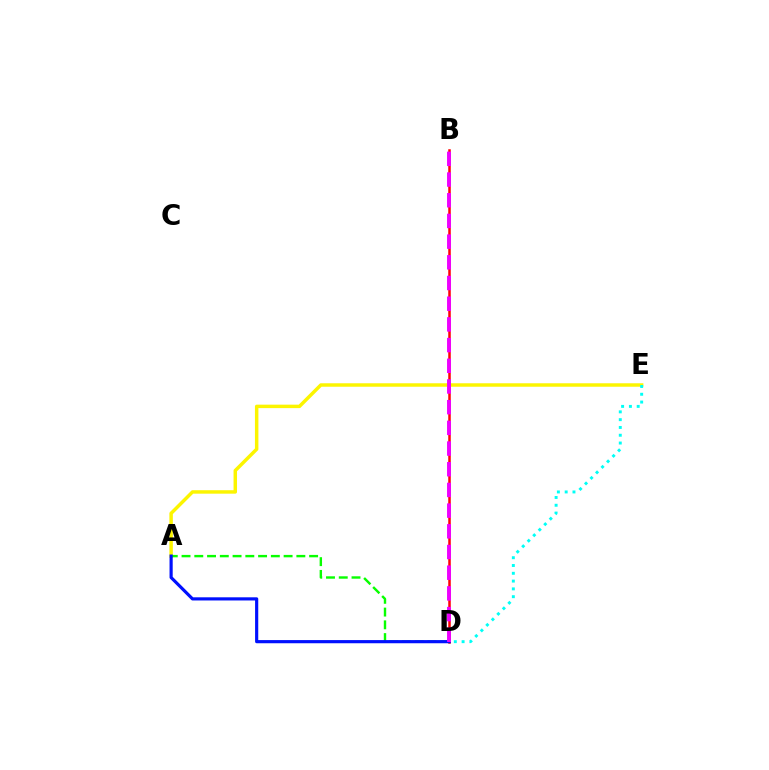{('A', 'E'): [{'color': '#fcf500', 'line_style': 'solid', 'thickness': 2.49}], ('B', 'D'): [{'color': '#ff0000', 'line_style': 'solid', 'thickness': 1.8}, {'color': '#ee00ff', 'line_style': 'dashed', 'thickness': 2.81}], ('A', 'D'): [{'color': '#08ff00', 'line_style': 'dashed', 'thickness': 1.73}, {'color': '#0010ff', 'line_style': 'solid', 'thickness': 2.28}], ('D', 'E'): [{'color': '#00fff6', 'line_style': 'dotted', 'thickness': 2.12}]}